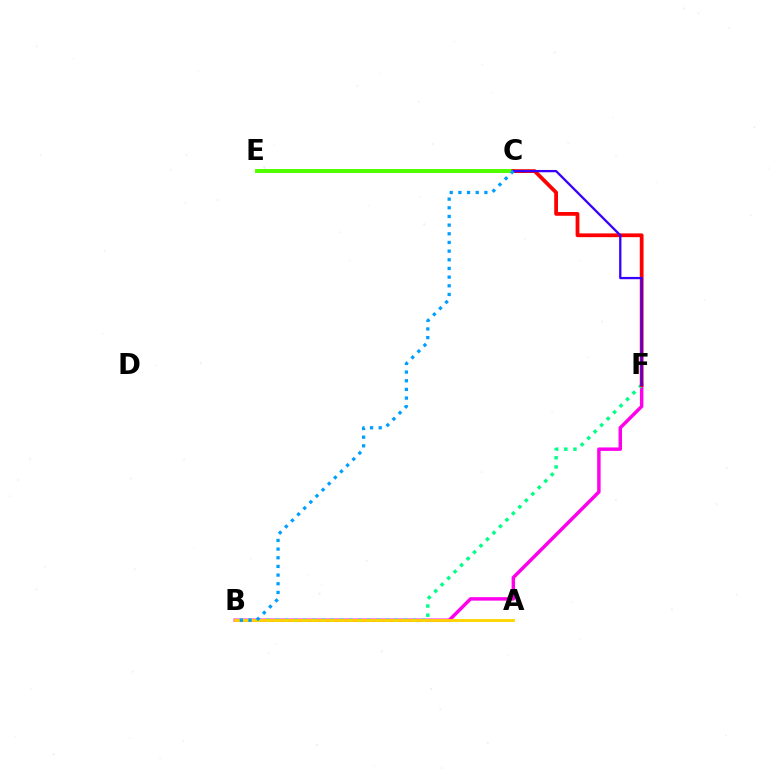{('B', 'F'): [{'color': '#ff00ed', 'line_style': 'solid', 'thickness': 2.49}, {'color': '#00ff86', 'line_style': 'dotted', 'thickness': 2.49}], ('C', 'E'): [{'color': '#4fff00', 'line_style': 'solid', 'thickness': 2.85}], ('C', 'F'): [{'color': '#ff0000', 'line_style': 'solid', 'thickness': 2.72}, {'color': '#3700ff', 'line_style': 'solid', 'thickness': 1.65}], ('A', 'B'): [{'color': '#ffd500', 'line_style': 'solid', 'thickness': 2.05}], ('B', 'C'): [{'color': '#009eff', 'line_style': 'dotted', 'thickness': 2.35}]}